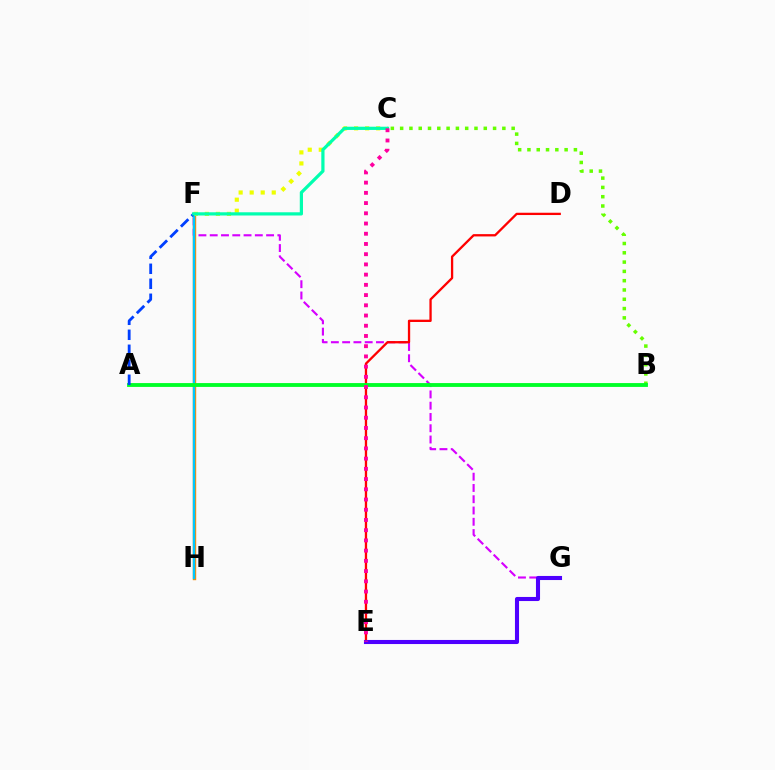{('F', 'H'): [{'color': '#ff8800', 'line_style': 'solid', 'thickness': 2.45}, {'color': '#00c7ff', 'line_style': 'solid', 'thickness': 1.7}], ('F', 'G'): [{'color': '#d600ff', 'line_style': 'dashed', 'thickness': 1.53}], ('D', 'E'): [{'color': '#ff0000', 'line_style': 'solid', 'thickness': 1.66}], ('C', 'F'): [{'color': '#eeff00', 'line_style': 'dotted', 'thickness': 3.0}, {'color': '#00ffaf', 'line_style': 'solid', 'thickness': 2.32}], ('B', 'C'): [{'color': '#66ff00', 'line_style': 'dotted', 'thickness': 2.53}], ('A', 'B'): [{'color': '#00ff27', 'line_style': 'solid', 'thickness': 2.76}], ('E', 'G'): [{'color': '#4f00ff', 'line_style': 'solid', 'thickness': 2.94}], ('A', 'F'): [{'color': '#003fff', 'line_style': 'dashed', 'thickness': 2.04}], ('C', 'E'): [{'color': '#ff00a0', 'line_style': 'dotted', 'thickness': 2.78}]}